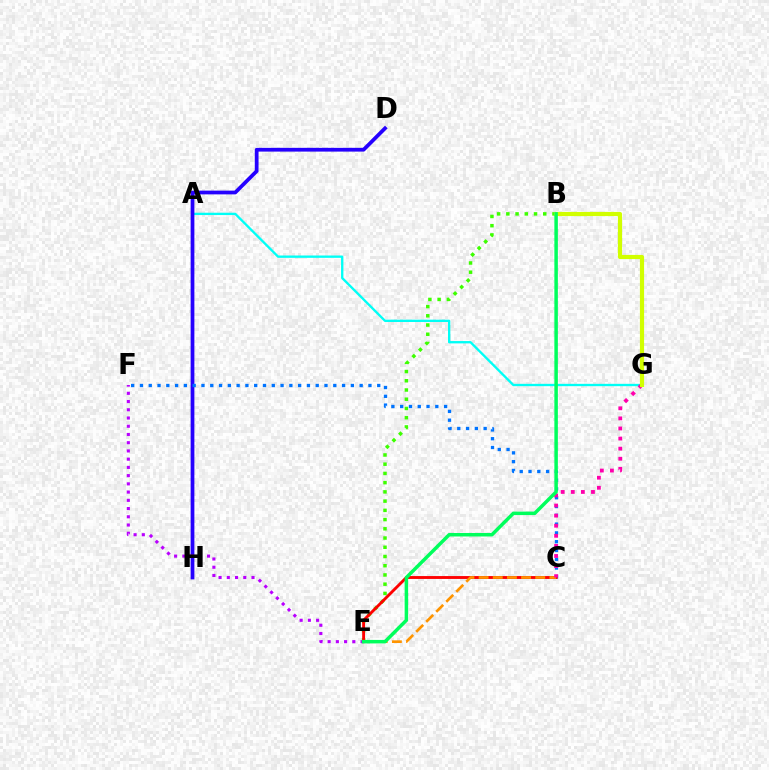{('A', 'G'): [{'color': '#00fff6', 'line_style': 'solid', 'thickness': 1.68}], ('D', 'H'): [{'color': '#2500ff', 'line_style': 'solid', 'thickness': 2.7}], ('E', 'F'): [{'color': '#b900ff', 'line_style': 'dotted', 'thickness': 2.24}], ('C', 'F'): [{'color': '#0074ff', 'line_style': 'dotted', 'thickness': 2.39}], ('B', 'E'): [{'color': '#3dff00', 'line_style': 'dotted', 'thickness': 2.51}, {'color': '#00ff5c', 'line_style': 'solid', 'thickness': 2.52}], ('C', 'E'): [{'color': '#ff0000', 'line_style': 'solid', 'thickness': 2.07}, {'color': '#ff9400', 'line_style': 'dashed', 'thickness': 1.92}], ('C', 'G'): [{'color': '#ff00ac', 'line_style': 'dotted', 'thickness': 2.74}], ('B', 'G'): [{'color': '#d1ff00', 'line_style': 'solid', 'thickness': 3.0}]}